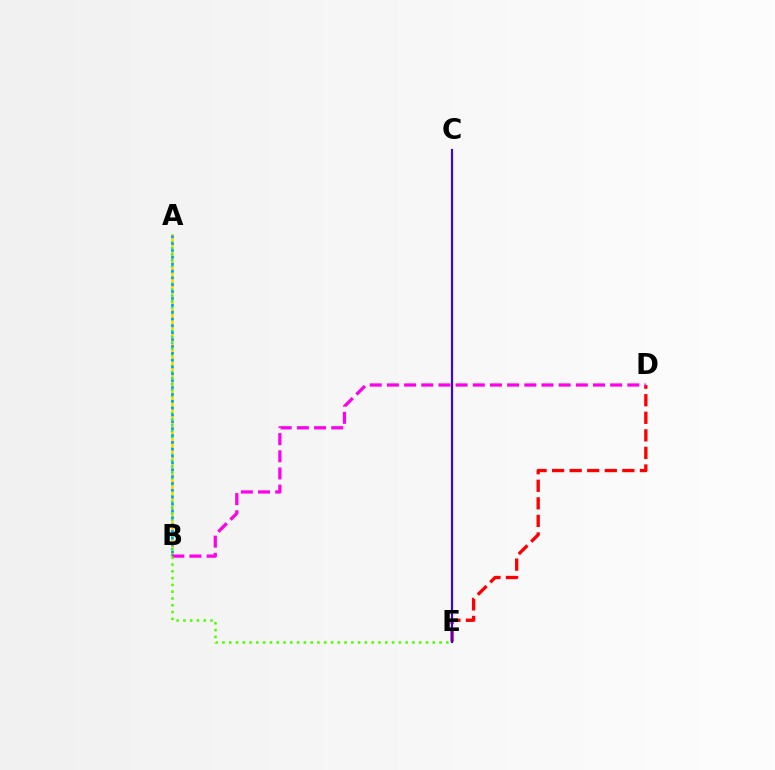{('A', 'B'): [{'color': '#ffd500', 'line_style': 'solid', 'thickness': 1.97}, {'color': '#00ff86', 'line_style': 'dotted', 'thickness': 1.6}, {'color': '#009eff', 'line_style': 'dotted', 'thickness': 1.86}], ('D', 'E'): [{'color': '#ff0000', 'line_style': 'dashed', 'thickness': 2.39}], ('B', 'D'): [{'color': '#ff00ed', 'line_style': 'dashed', 'thickness': 2.33}], ('C', 'E'): [{'color': '#3700ff', 'line_style': 'solid', 'thickness': 1.55}], ('B', 'E'): [{'color': '#4fff00', 'line_style': 'dotted', 'thickness': 1.84}]}